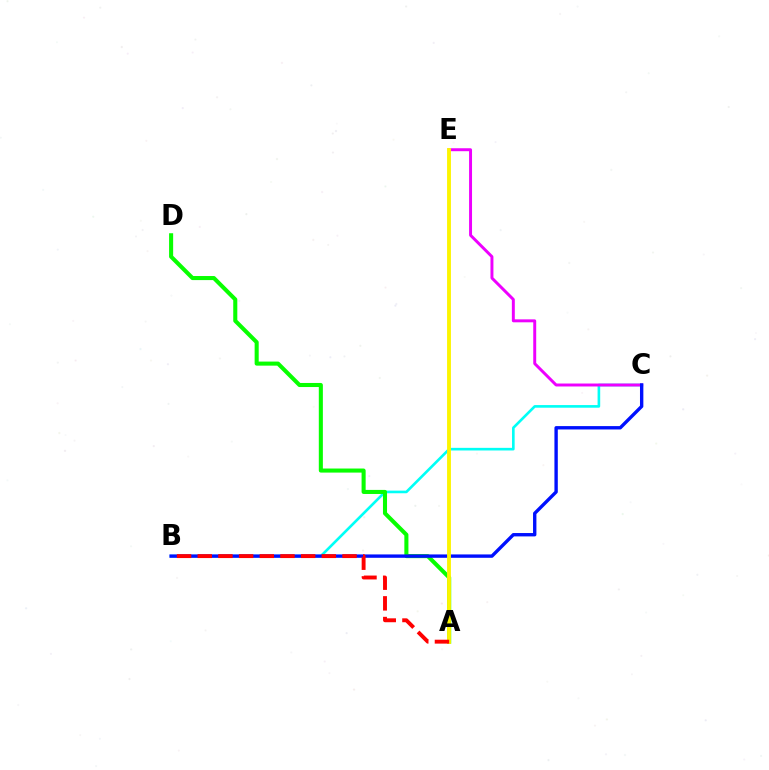{('B', 'C'): [{'color': '#00fff6', 'line_style': 'solid', 'thickness': 1.89}, {'color': '#0010ff', 'line_style': 'solid', 'thickness': 2.43}], ('C', 'E'): [{'color': '#ee00ff', 'line_style': 'solid', 'thickness': 2.13}], ('A', 'D'): [{'color': '#08ff00', 'line_style': 'solid', 'thickness': 2.93}], ('A', 'E'): [{'color': '#fcf500', 'line_style': 'solid', 'thickness': 2.78}], ('A', 'B'): [{'color': '#ff0000', 'line_style': 'dashed', 'thickness': 2.81}]}